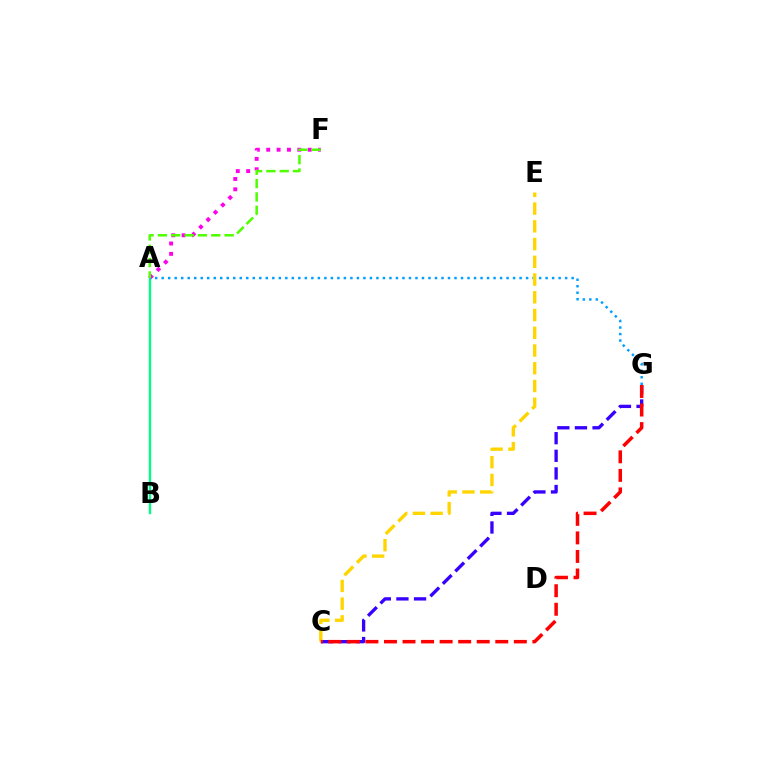{('A', 'F'): [{'color': '#ff00ed', 'line_style': 'dotted', 'thickness': 2.82}, {'color': '#4fff00', 'line_style': 'dashed', 'thickness': 1.81}], ('A', 'B'): [{'color': '#00ff86', 'line_style': 'solid', 'thickness': 1.71}], ('A', 'G'): [{'color': '#009eff', 'line_style': 'dotted', 'thickness': 1.77}], ('C', 'G'): [{'color': '#3700ff', 'line_style': 'dashed', 'thickness': 2.39}, {'color': '#ff0000', 'line_style': 'dashed', 'thickness': 2.52}], ('C', 'E'): [{'color': '#ffd500', 'line_style': 'dashed', 'thickness': 2.41}]}